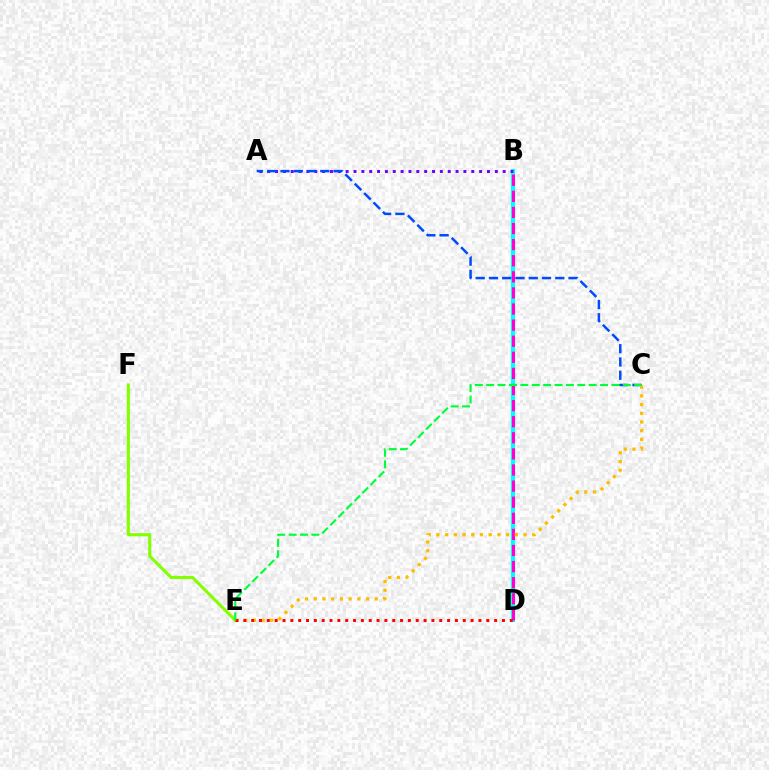{('B', 'D'): [{'color': '#00fff6', 'line_style': 'solid', 'thickness': 2.96}, {'color': '#ff00cf', 'line_style': 'dashed', 'thickness': 2.19}], ('A', 'B'): [{'color': '#7200ff', 'line_style': 'dotted', 'thickness': 2.13}], ('A', 'C'): [{'color': '#004bff', 'line_style': 'dashed', 'thickness': 1.8}], ('C', 'E'): [{'color': '#ffbd00', 'line_style': 'dotted', 'thickness': 2.37}, {'color': '#00ff39', 'line_style': 'dashed', 'thickness': 1.55}], ('E', 'F'): [{'color': '#84ff00', 'line_style': 'solid', 'thickness': 2.23}], ('D', 'E'): [{'color': '#ff0000', 'line_style': 'dotted', 'thickness': 2.13}]}